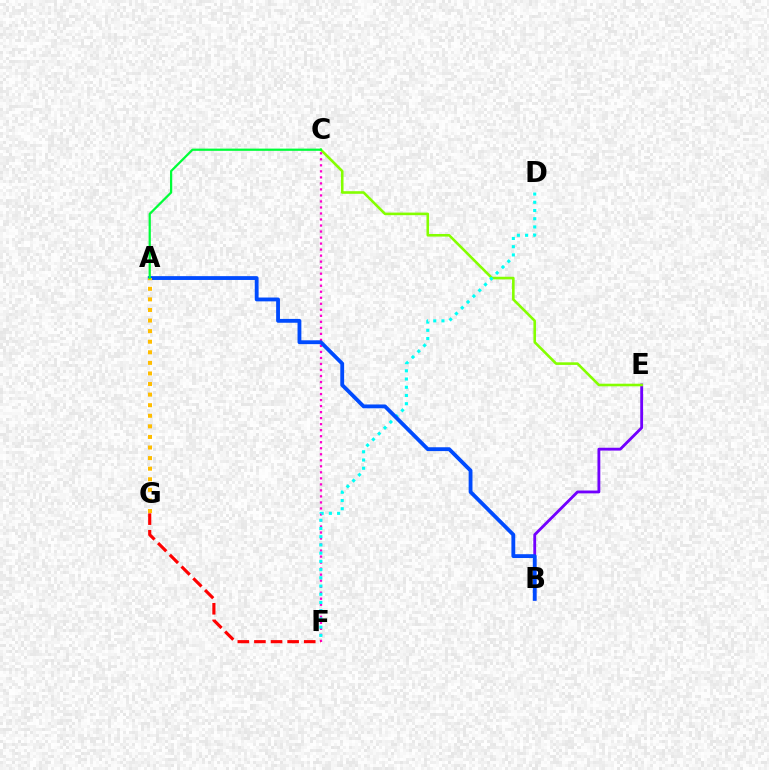{('B', 'E'): [{'color': '#7200ff', 'line_style': 'solid', 'thickness': 2.04}], ('C', 'E'): [{'color': '#84ff00', 'line_style': 'solid', 'thickness': 1.87}], ('C', 'F'): [{'color': '#ff00cf', 'line_style': 'dotted', 'thickness': 1.64}], ('D', 'F'): [{'color': '#00fff6', 'line_style': 'dotted', 'thickness': 2.23}], ('F', 'G'): [{'color': '#ff0000', 'line_style': 'dashed', 'thickness': 2.26}], ('A', 'B'): [{'color': '#004bff', 'line_style': 'solid', 'thickness': 2.76}], ('A', 'G'): [{'color': '#ffbd00', 'line_style': 'dotted', 'thickness': 2.87}], ('A', 'C'): [{'color': '#00ff39', 'line_style': 'solid', 'thickness': 1.61}]}